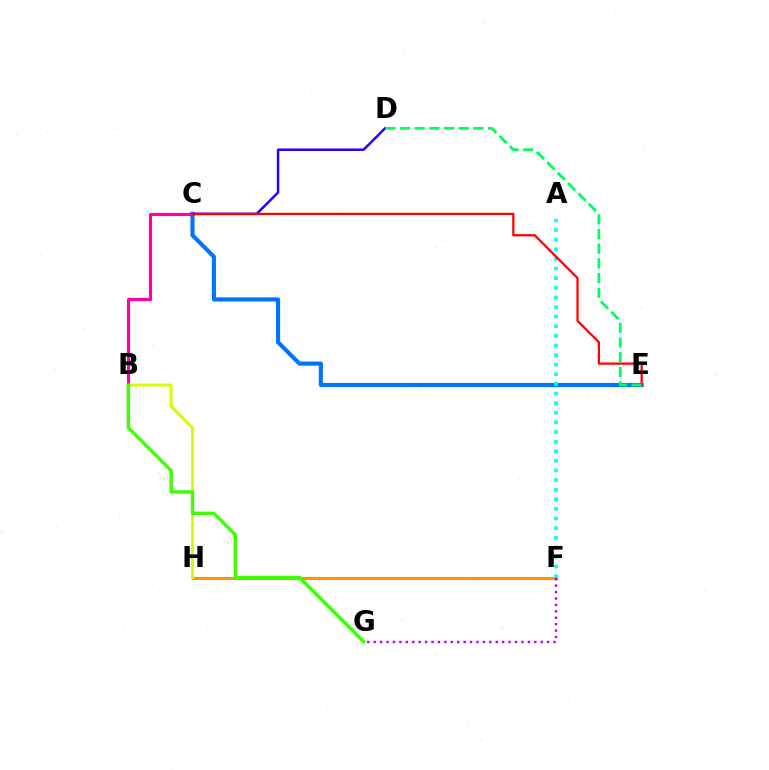{('C', 'E'): [{'color': '#0074ff', 'line_style': 'solid', 'thickness': 2.97}, {'color': '#ff0000', 'line_style': 'solid', 'thickness': 1.62}], ('A', 'F'): [{'color': '#00fff6', 'line_style': 'dotted', 'thickness': 2.61}], ('F', 'H'): [{'color': '#ff9400', 'line_style': 'solid', 'thickness': 2.23}], ('F', 'G'): [{'color': '#b900ff', 'line_style': 'dotted', 'thickness': 1.75}], ('C', 'D'): [{'color': '#2500ff', 'line_style': 'solid', 'thickness': 1.78}], ('B', 'H'): [{'color': '#d1ff00', 'line_style': 'solid', 'thickness': 2.09}], ('B', 'C'): [{'color': '#ff00ac', 'line_style': 'solid', 'thickness': 2.27}], ('B', 'G'): [{'color': '#3dff00', 'line_style': 'solid', 'thickness': 2.44}], ('D', 'E'): [{'color': '#00ff5c', 'line_style': 'dashed', 'thickness': 1.99}]}